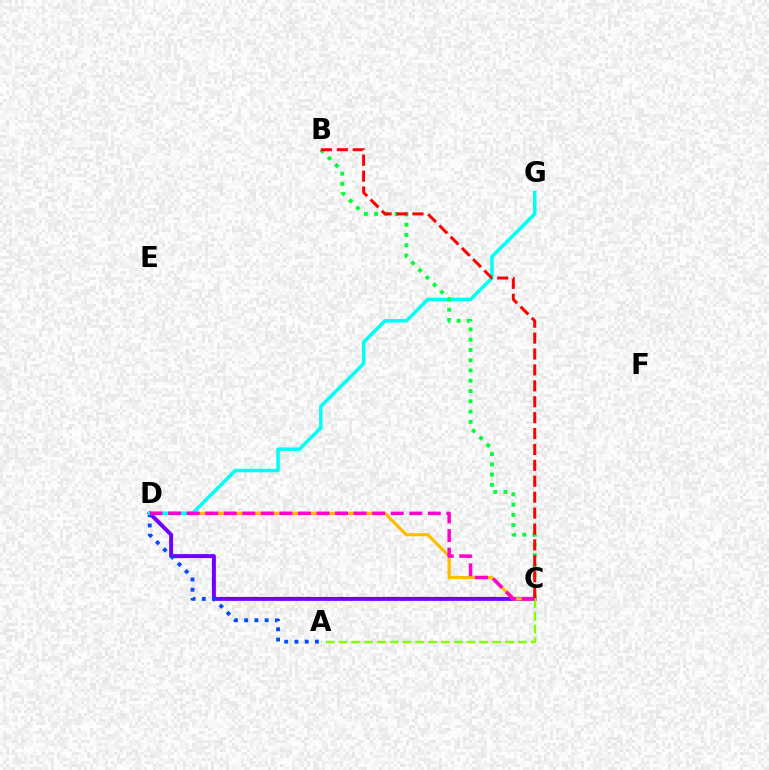{('C', 'D'): [{'color': '#7200ff', 'line_style': 'solid', 'thickness': 2.86}, {'color': '#ffbd00', 'line_style': 'solid', 'thickness': 2.31}, {'color': '#ff00cf', 'line_style': 'dashed', 'thickness': 2.52}], ('A', 'D'): [{'color': '#004bff', 'line_style': 'dotted', 'thickness': 2.78}], ('A', 'C'): [{'color': '#84ff00', 'line_style': 'dashed', 'thickness': 1.74}], ('D', 'G'): [{'color': '#00fff6', 'line_style': 'solid', 'thickness': 2.53}], ('B', 'C'): [{'color': '#00ff39', 'line_style': 'dotted', 'thickness': 2.79}, {'color': '#ff0000', 'line_style': 'dashed', 'thickness': 2.16}]}